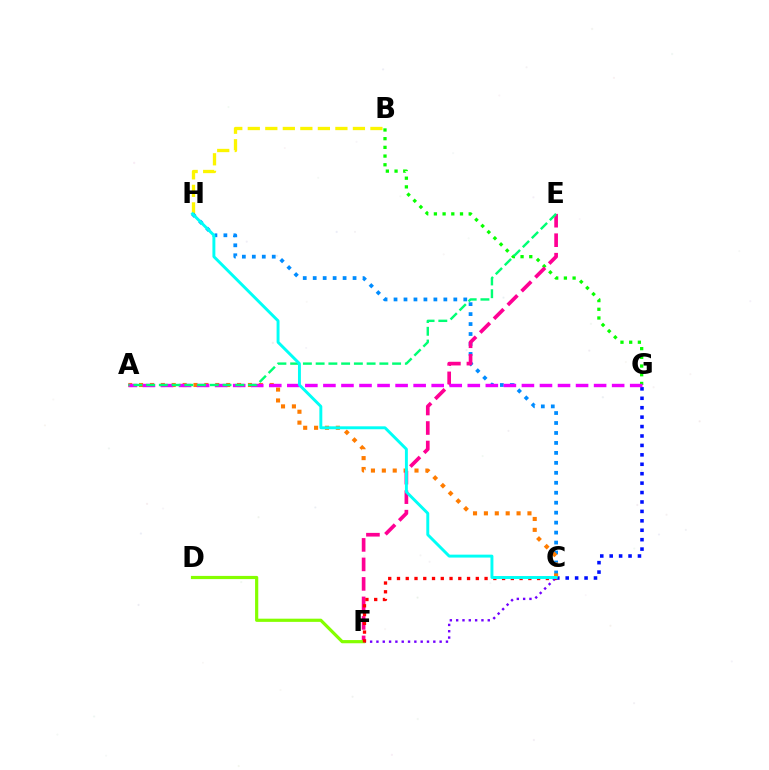{('B', 'G'): [{'color': '#08ff00', 'line_style': 'dotted', 'thickness': 2.36}], ('C', 'F'): [{'color': '#7200ff', 'line_style': 'dotted', 'thickness': 1.72}, {'color': '#ff0000', 'line_style': 'dotted', 'thickness': 2.38}], ('C', 'G'): [{'color': '#0010ff', 'line_style': 'dotted', 'thickness': 2.56}], ('B', 'H'): [{'color': '#fcf500', 'line_style': 'dashed', 'thickness': 2.38}], ('C', 'H'): [{'color': '#008cff', 'line_style': 'dotted', 'thickness': 2.71}, {'color': '#00fff6', 'line_style': 'solid', 'thickness': 2.11}], ('A', 'C'): [{'color': '#ff7c00', 'line_style': 'dotted', 'thickness': 2.96}], ('E', 'F'): [{'color': '#ff0094', 'line_style': 'dashed', 'thickness': 2.65}], ('A', 'G'): [{'color': '#ee00ff', 'line_style': 'dashed', 'thickness': 2.45}], ('D', 'F'): [{'color': '#84ff00', 'line_style': 'solid', 'thickness': 2.3}], ('A', 'E'): [{'color': '#00ff74', 'line_style': 'dashed', 'thickness': 1.73}]}